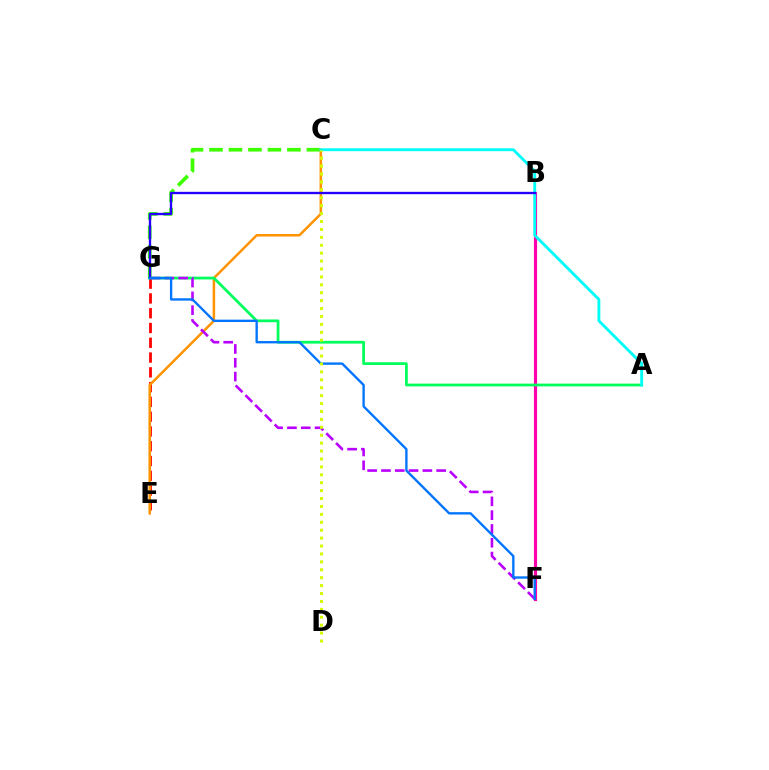{('E', 'G'): [{'color': '#ff0000', 'line_style': 'dashed', 'thickness': 2.01}], ('C', 'G'): [{'color': '#3dff00', 'line_style': 'dashed', 'thickness': 2.65}], ('B', 'F'): [{'color': '#ff00ac', 'line_style': 'solid', 'thickness': 2.27}], ('C', 'E'): [{'color': '#ff9400', 'line_style': 'solid', 'thickness': 1.82}], ('A', 'G'): [{'color': '#00ff5c', 'line_style': 'solid', 'thickness': 1.99}], ('A', 'C'): [{'color': '#00fff6', 'line_style': 'solid', 'thickness': 2.06}], ('B', 'G'): [{'color': '#2500ff', 'line_style': 'solid', 'thickness': 1.69}], ('F', 'G'): [{'color': '#b900ff', 'line_style': 'dashed', 'thickness': 1.88}, {'color': '#0074ff', 'line_style': 'solid', 'thickness': 1.69}], ('C', 'D'): [{'color': '#d1ff00', 'line_style': 'dotted', 'thickness': 2.15}]}